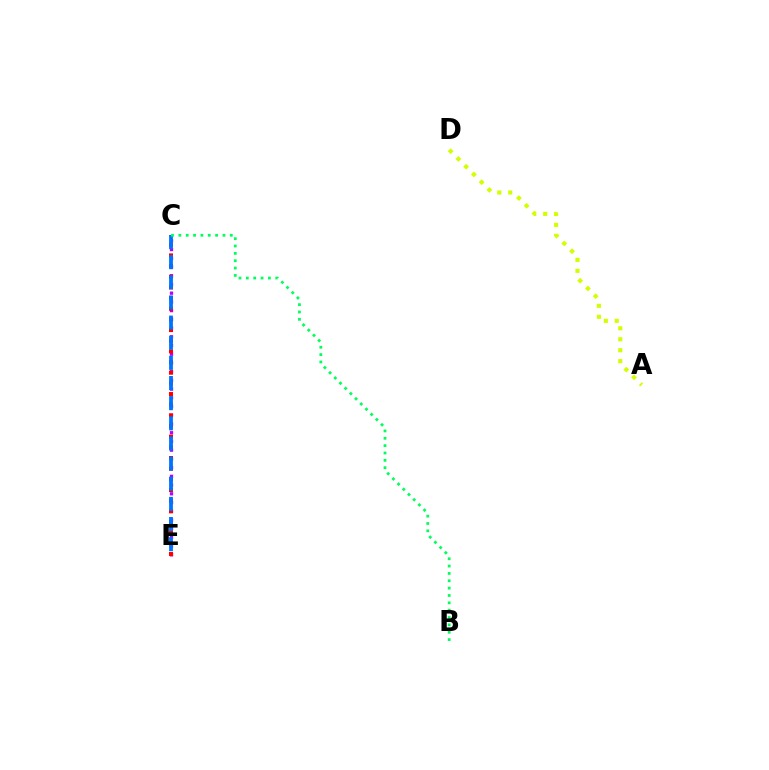{('A', 'D'): [{'color': '#d1ff00', 'line_style': 'dotted', 'thickness': 2.98}], ('C', 'E'): [{'color': '#b900ff', 'line_style': 'dotted', 'thickness': 2.37}, {'color': '#ff0000', 'line_style': 'dotted', 'thickness': 2.9}, {'color': '#0074ff', 'line_style': 'dashed', 'thickness': 2.74}], ('B', 'C'): [{'color': '#00ff5c', 'line_style': 'dotted', 'thickness': 2.0}]}